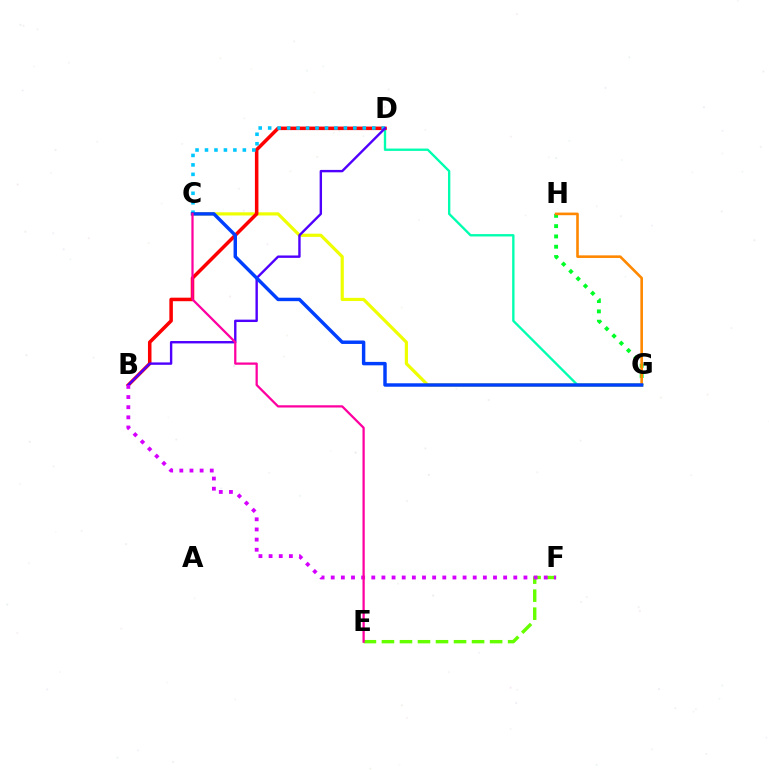{('E', 'F'): [{'color': '#66ff00', 'line_style': 'dashed', 'thickness': 2.45}], ('C', 'G'): [{'color': '#eeff00', 'line_style': 'solid', 'thickness': 2.29}, {'color': '#003fff', 'line_style': 'solid', 'thickness': 2.48}], ('G', 'H'): [{'color': '#00ff27', 'line_style': 'dotted', 'thickness': 2.8}, {'color': '#ff8800', 'line_style': 'solid', 'thickness': 1.88}], ('D', 'G'): [{'color': '#00ffaf', 'line_style': 'solid', 'thickness': 1.69}], ('B', 'D'): [{'color': '#ff0000', 'line_style': 'solid', 'thickness': 2.54}, {'color': '#4f00ff', 'line_style': 'solid', 'thickness': 1.72}], ('C', 'D'): [{'color': '#00c7ff', 'line_style': 'dotted', 'thickness': 2.57}], ('B', 'F'): [{'color': '#d600ff', 'line_style': 'dotted', 'thickness': 2.76}], ('C', 'E'): [{'color': '#ff00a0', 'line_style': 'solid', 'thickness': 1.63}]}